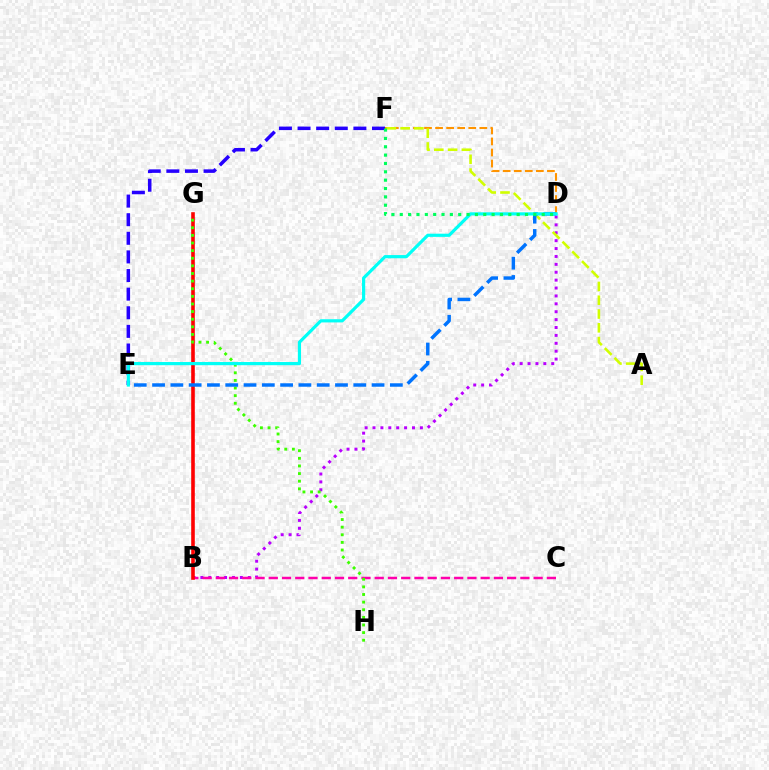{('B', 'D'): [{'color': '#b900ff', 'line_style': 'dotted', 'thickness': 2.15}], ('E', 'F'): [{'color': '#2500ff', 'line_style': 'dashed', 'thickness': 2.53}], ('B', 'C'): [{'color': '#ff00ac', 'line_style': 'dashed', 'thickness': 1.8}], ('D', 'F'): [{'color': '#ff9400', 'line_style': 'dashed', 'thickness': 1.5}, {'color': '#00ff5c', 'line_style': 'dotted', 'thickness': 2.27}], ('B', 'G'): [{'color': '#ff0000', 'line_style': 'solid', 'thickness': 2.59}], ('G', 'H'): [{'color': '#3dff00', 'line_style': 'dotted', 'thickness': 2.07}], ('A', 'F'): [{'color': '#d1ff00', 'line_style': 'dashed', 'thickness': 1.87}], ('D', 'E'): [{'color': '#0074ff', 'line_style': 'dashed', 'thickness': 2.48}, {'color': '#00fff6', 'line_style': 'solid', 'thickness': 2.29}]}